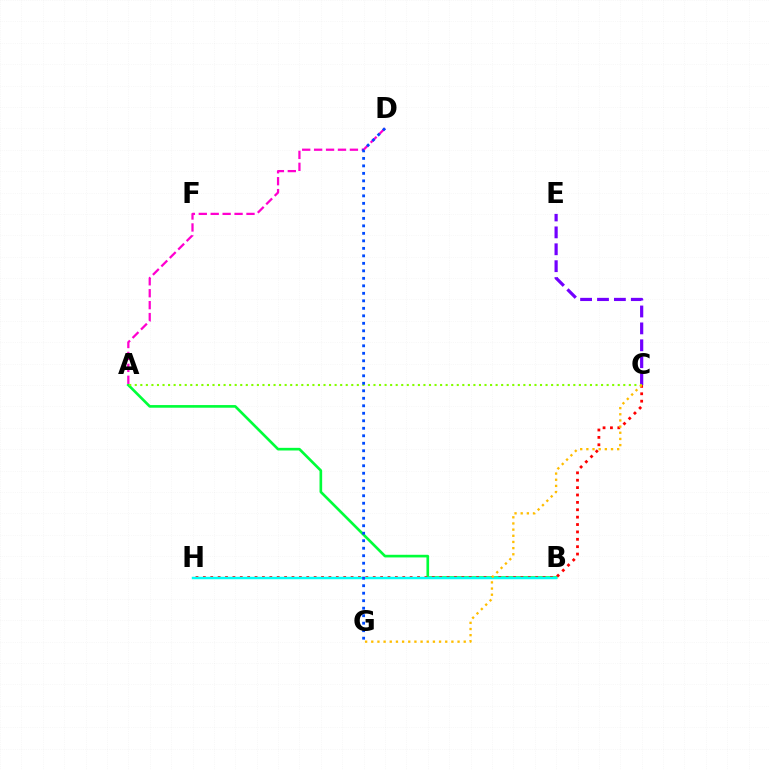{('C', 'E'): [{'color': '#7200ff', 'line_style': 'dashed', 'thickness': 2.3}], ('A', 'B'): [{'color': '#00ff39', 'line_style': 'solid', 'thickness': 1.91}], ('C', 'H'): [{'color': '#ff0000', 'line_style': 'dotted', 'thickness': 2.01}], ('B', 'H'): [{'color': '#00fff6', 'line_style': 'solid', 'thickness': 1.78}], ('A', 'C'): [{'color': '#84ff00', 'line_style': 'dotted', 'thickness': 1.51}], ('C', 'G'): [{'color': '#ffbd00', 'line_style': 'dotted', 'thickness': 1.67}], ('A', 'D'): [{'color': '#ff00cf', 'line_style': 'dashed', 'thickness': 1.62}], ('D', 'G'): [{'color': '#004bff', 'line_style': 'dotted', 'thickness': 2.04}]}